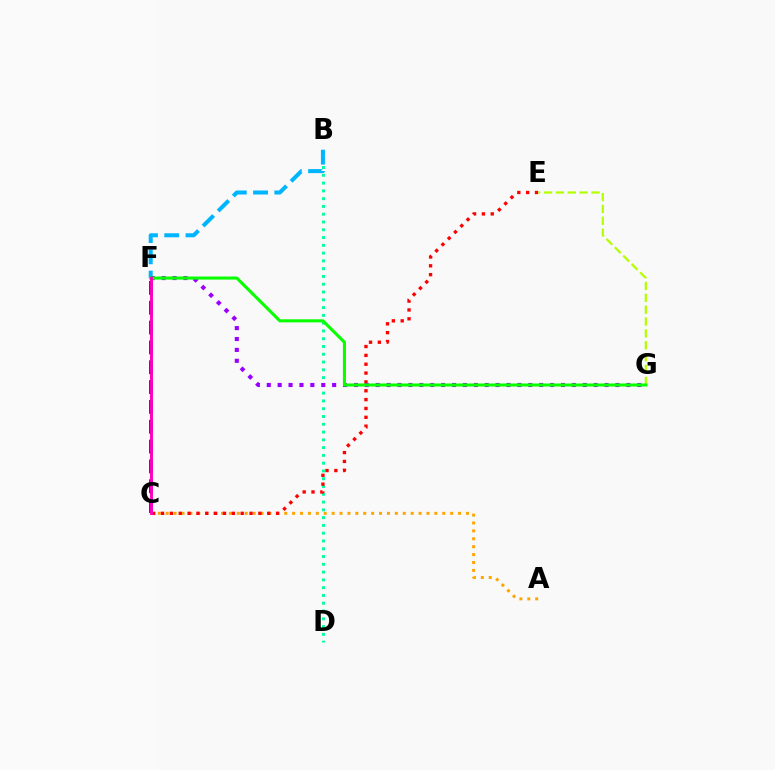{('A', 'C'): [{'color': '#ffa500', 'line_style': 'dotted', 'thickness': 2.15}], ('B', 'D'): [{'color': '#00ff9d', 'line_style': 'dotted', 'thickness': 2.11}], ('C', 'F'): [{'color': '#0010ff', 'line_style': 'dashed', 'thickness': 2.69}, {'color': '#ff00bd', 'line_style': 'solid', 'thickness': 2.09}], ('C', 'E'): [{'color': '#ff0000', 'line_style': 'dotted', 'thickness': 2.4}], ('B', 'F'): [{'color': '#00b5ff', 'line_style': 'dashed', 'thickness': 2.89}], ('E', 'G'): [{'color': '#b3ff00', 'line_style': 'dashed', 'thickness': 1.61}], ('F', 'G'): [{'color': '#9b00ff', 'line_style': 'dotted', 'thickness': 2.96}, {'color': '#08ff00', 'line_style': 'solid', 'thickness': 2.21}]}